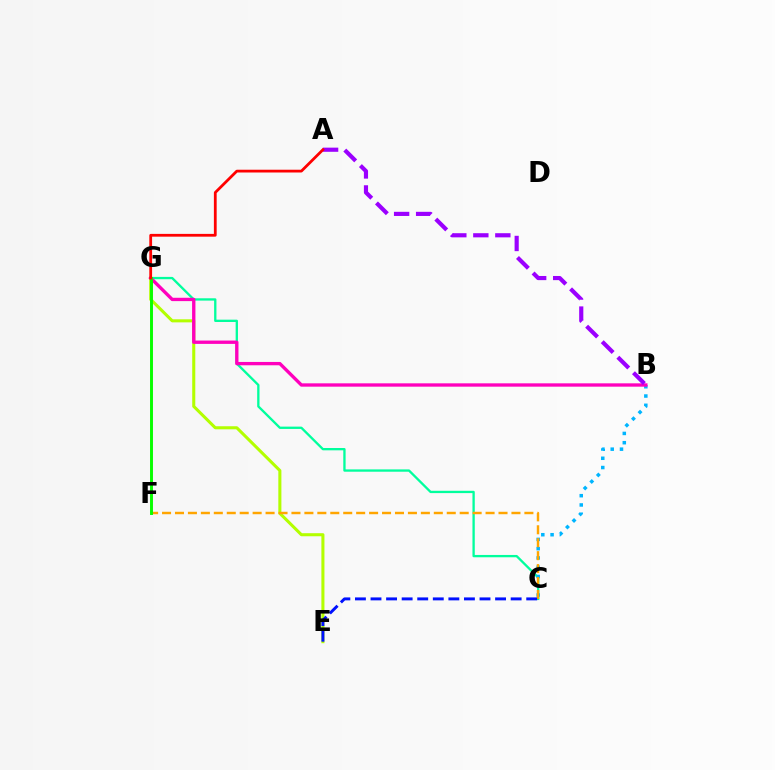{('C', 'G'): [{'color': '#00ff9d', 'line_style': 'solid', 'thickness': 1.67}], ('B', 'C'): [{'color': '#00b5ff', 'line_style': 'dotted', 'thickness': 2.52}], ('E', 'G'): [{'color': '#b3ff00', 'line_style': 'solid', 'thickness': 2.2}], ('C', 'F'): [{'color': '#ffa500', 'line_style': 'dashed', 'thickness': 1.76}], ('B', 'G'): [{'color': '#ff00bd', 'line_style': 'solid', 'thickness': 2.4}], ('F', 'G'): [{'color': '#08ff00', 'line_style': 'solid', 'thickness': 2.11}], ('C', 'E'): [{'color': '#0010ff', 'line_style': 'dashed', 'thickness': 2.12}], ('A', 'B'): [{'color': '#9b00ff', 'line_style': 'dashed', 'thickness': 2.99}], ('A', 'G'): [{'color': '#ff0000', 'line_style': 'solid', 'thickness': 2.0}]}